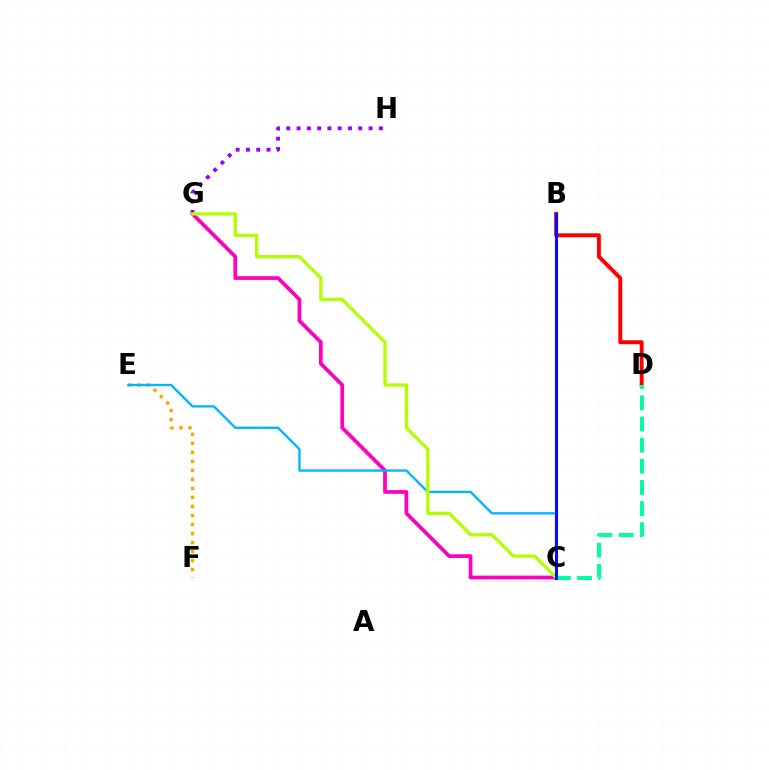{('C', 'G'): [{'color': '#ff00bd', 'line_style': 'solid', 'thickness': 2.69}, {'color': '#b3ff00', 'line_style': 'solid', 'thickness': 2.38}], ('E', 'F'): [{'color': '#ffa500', 'line_style': 'dotted', 'thickness': 2.45}], ('B', 'D'): [{'color': '#ff0000', 'line_style': 'solid', 'thickness': 2.83}], ('C', 'D'): [{'color': '#00ff9d', 'line_style': 'dashed', 'thickness': 2.87}], ('B', 'C'): [{'color': '#08ff00', 'line_style': 'solid', 'thickness': 2.0}, {'color': '#0010ff', 'line_style': 'solid', 'thickness': 2.22}], ('G', 'H'): [{'color': '#9b00ff', 'line_style': 'dotted', 'thickness': 2.8}], ('C', 'E'): [{'color': '#00b5ff', 'line_style': 'solid', 'thickness': 1.68}]}